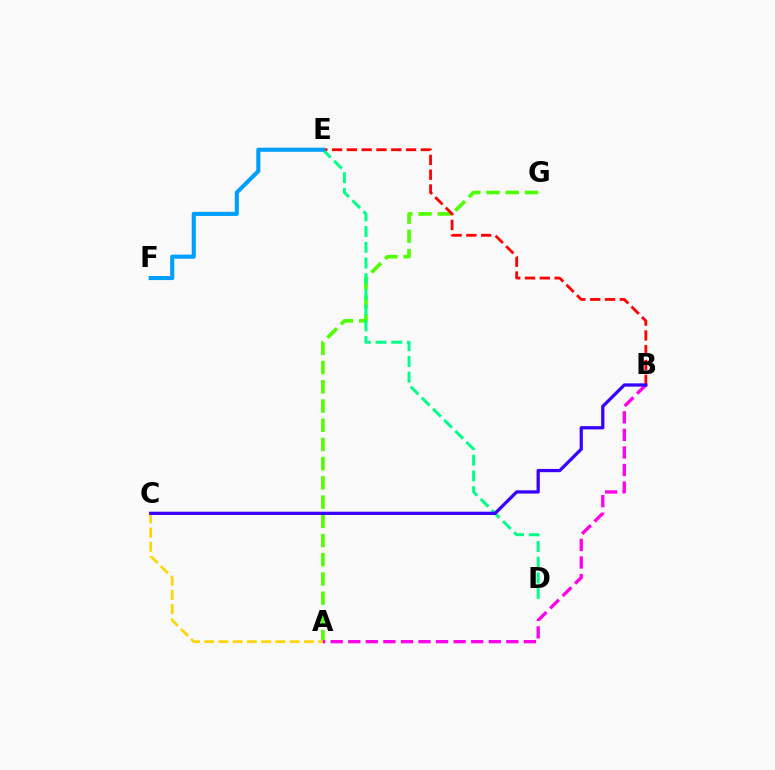{('A', 'G'): [{'color': '#4fff00', 'line_style': 'dashed', 'thickness': 2.61}], ('B', 'E'): [{'color': '#ff0000', 'line_style': 'dashed', 'thickness': 2.01}], ('A', 'C'): [{'color': '#ffd500', 'line_style': 'dashed', 'thickness': 1.94}], ('D', 'E'): [{'color': '#00ff86', 'line_style': 'dashed', 'thickness': 2.13}], ('A', 'B'): [{'color': '#ff00ed', 'line_style': 'dashed', 'thickness': 2.39}], ('E', 'F'): [{'color': '#009eff', 'line_style': 'solid', 'thickness': 2.94}], ('B', 'C'): [{'color': '#3700ff', 'line_style': 'solid', 'thickness': 2.34}]}